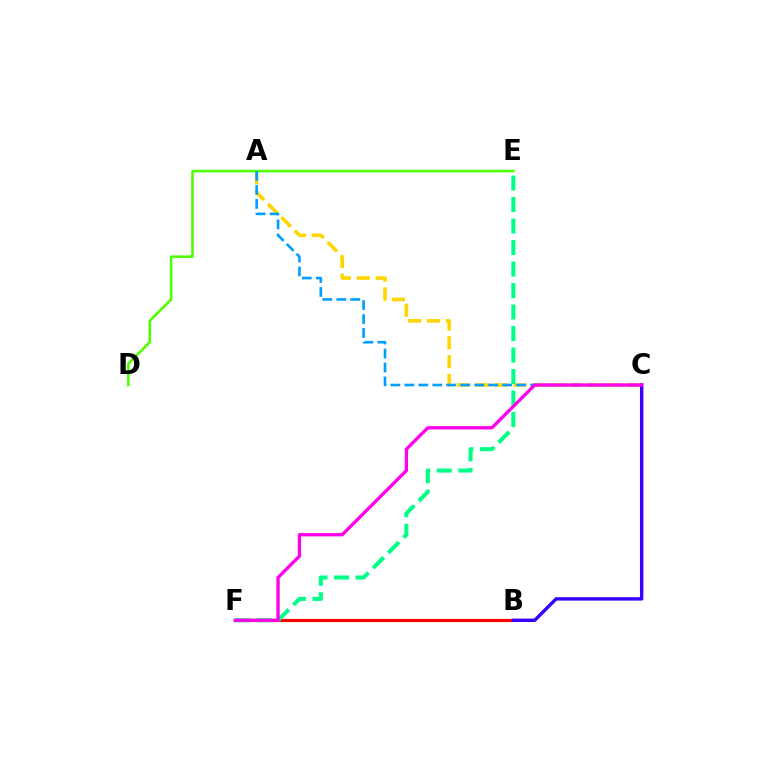{('A', 'C'): [{'color': '#ffd500', 'line_style': 'dashed', 'thickness': 2.56}, {'color': '#009eff', 'line_style': 'dashed', 'thickness': 1.9}], ('B', 'F'): [{'color': '#ff0000', 'line_style': 'solid', 'thickness': 2.26}], ('E', 'F'): [{'color': '#00ff86', 'line_style': 'dashed', 'thickness': 2.92}], ('D', 'E'): [{'color': '#4fff00', 'line_style': 'solid', 'thickness': 1.85}], ('B', 'C'): [{'color': '#3700ff', 'line_style': 'solid', 'thickness': 2.45}], ('C', 'F'): [{'color': '#ff00ed', 'line_style': 'solid', 'thickness': 2.38}]}